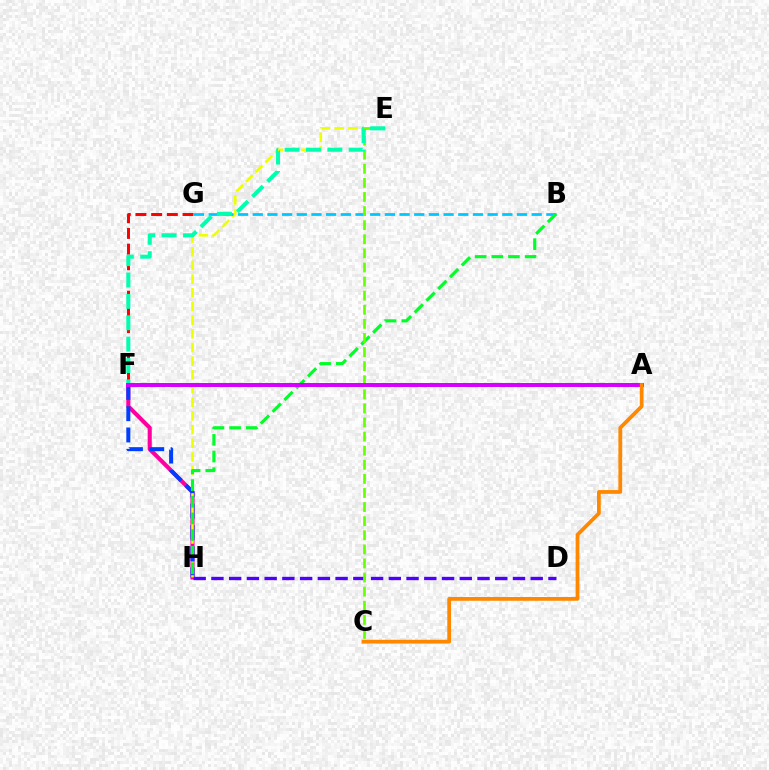{('F', 'H'): [{'color': '#ff00a0', 'line_style': 'solid', 'thickness': 2.95}, {'color': '#003fff', 'line_style': 'dashed', 'thickness': 2.89}], ('D', 'H'): [{'color': '#4f00ff', 'line_style': 'dashed', 'thickness': 2.41}], ('F', 'G'): [{'color': '#ff0000', 'line_style': 'dashed', 'thickness': 2.13}], ('E', 'H'): [{'color': '#eeff00', 'line_style': 'dashed', 'thickness': 1.86}], ('B', 'G'): [{'color': '#00c7ff', 'line_style': 'dashed', 'thickness': 1.99}], ('B', 'H'): [{'color': '#00ff27', 'line_style': 'dashed', 'thickness': 2.26}], ('C', 'E'): [{'color': '#66ff00', 'line_style': 'dashed', 'thickness': 1.91}], ('E', 'F'): [{'color': '#00ffaf', 'line_style': 'dashed', 'thickness': 2.9}], ('A', 'F'): [{'color': '#d600ff', 'line_style': 'solid', 'thickness': 2.87}], ('A', 'C'): [{'color': '#ff8800', 'line_style': 'solid', 'thickness': 2.71}]}